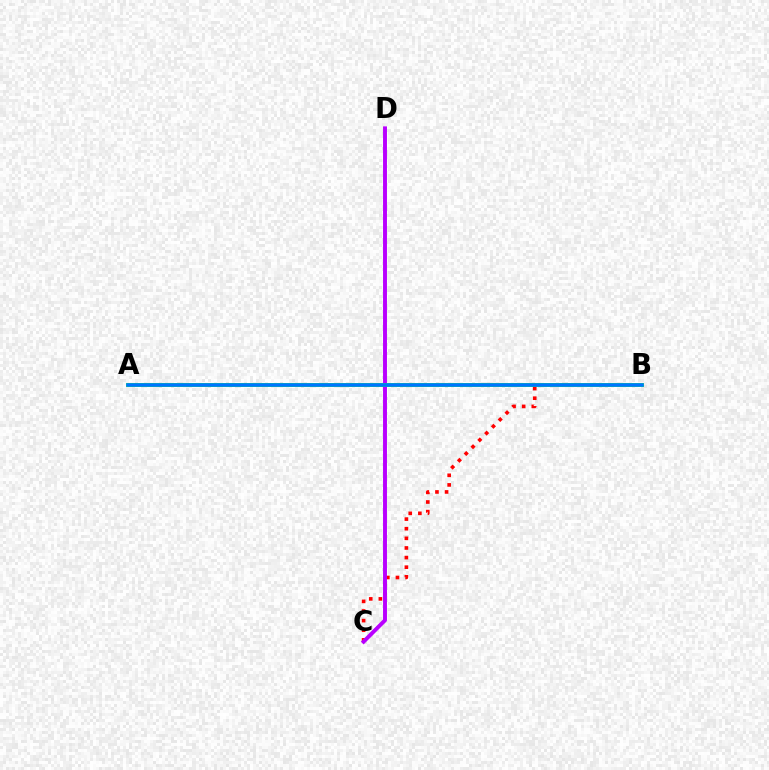{('B', 'C'): [{'color': '#ff0000', 'line_style': 'dotted', 'thickness': 2.61}], ('C', 'D'): [{'color': '#b900ff', 'line_style': 'solid', 'thickness': 2.83}], ('A', 'B'): [{'color': '#d1ff00', 'line_style': 'solid', 'thickness': 2.77}, {'color': '#00ff5c', 'line_style': 'solid', 'thickness': 2.68}, {'color': '#0074ff', 'line_style': 'solid', 'thickness': 2.53}]}